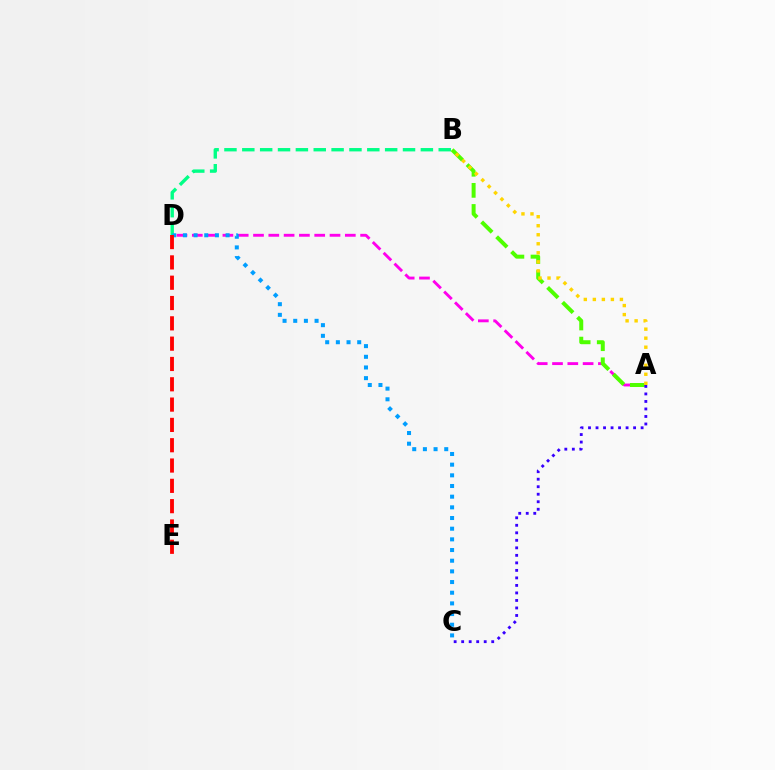{('B', 'D'): [{'color': '#00ff86', 'line_style': 'dashed', 'thickness': 2.43}], ('A', 'D'): [{'color': '#ff00ed', 'line_style': 'dashed', 'thickness': 2.08}], ('C', 'D'): [{'color': '#009eff', 'line_style': 'dotted', 'thickness': 2.9}], ('A', 'B'): [{'color': '#4fff00', 'line_style': 'dashed', 'thickness': 2.87}, {'color': '#ffd500', 'line_style': 'dotted', 'thickness': 2.45}], ('A', 'C'): [{'color': '#3700ff', 'line_style': 'dotted', 'thickness': 2.04}], ('D', 'E'): [{'color': '#ff0000', 'line_style': 'dashed', 'thickness': 2.76}]}